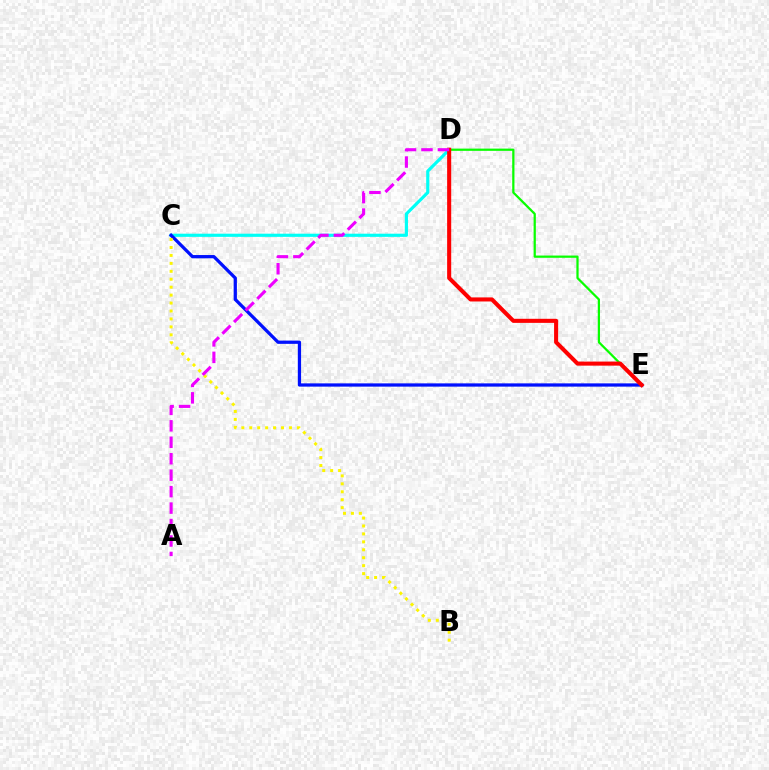{('C', 'D'): [{'color': '#00fff6', 'line_style': 'solid', 'thickness': 2.28}], ('C', 'E'): [{'color': '#0010ff', 'line_style': 'solid', 'thickness': 2.34}], ('D', 'E'): [{'color': '#08ff00', 'line_style': 'solid', 'thickness': 1.61}, {'color': '#ff0000', 'line_style': 'solid', 'thickness': 2.93}], ('B', 'C'): [{'color': '#fcf500', 'line_style': 'dotted', 'thickness': 2.16}], ('A', 'D'): [{'color': '#ee00ff', 'line_style': 'dashed', 'thickness': 2.24}]}